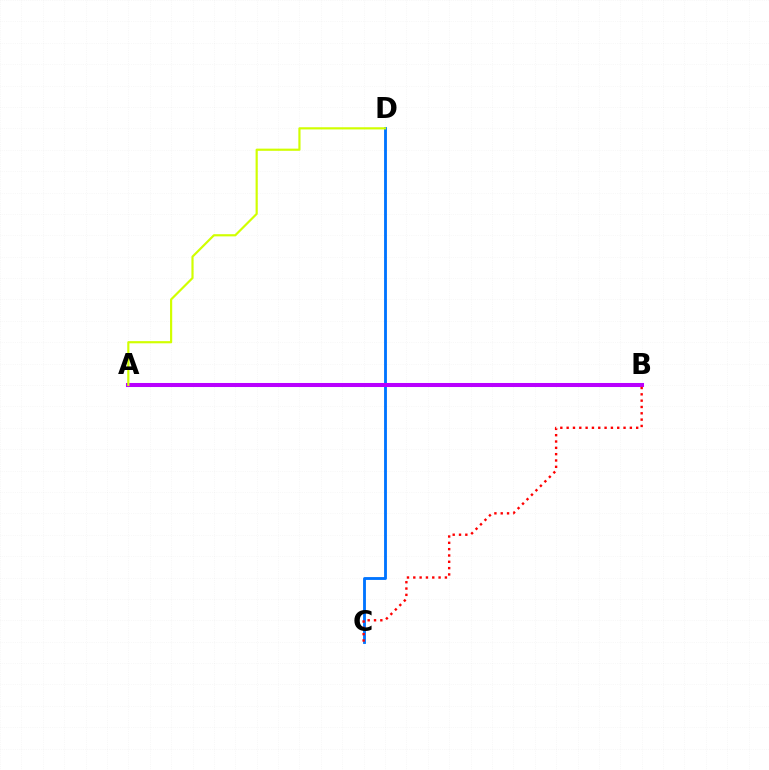{('C', 'D'): [{'color': '#0074ff', 'line_style': 'solid', 'thickness': 2.05}], ('A', 'B'): [{'color': '#00ff5c', 'line_style': 'dotted', 'thickness': 1.92}, {'color': '#b900ff', 'line_style': 'solid', 'thickness': 2.92}], ('B', 'C'): [{'color': '#ff0000', 'line_style': 'dotted', 'thickness': 1.72}], ('A', 'D'): [{'color': '#d1ff00', 'line_style': 'solid', 'thickness': 1.57}]}